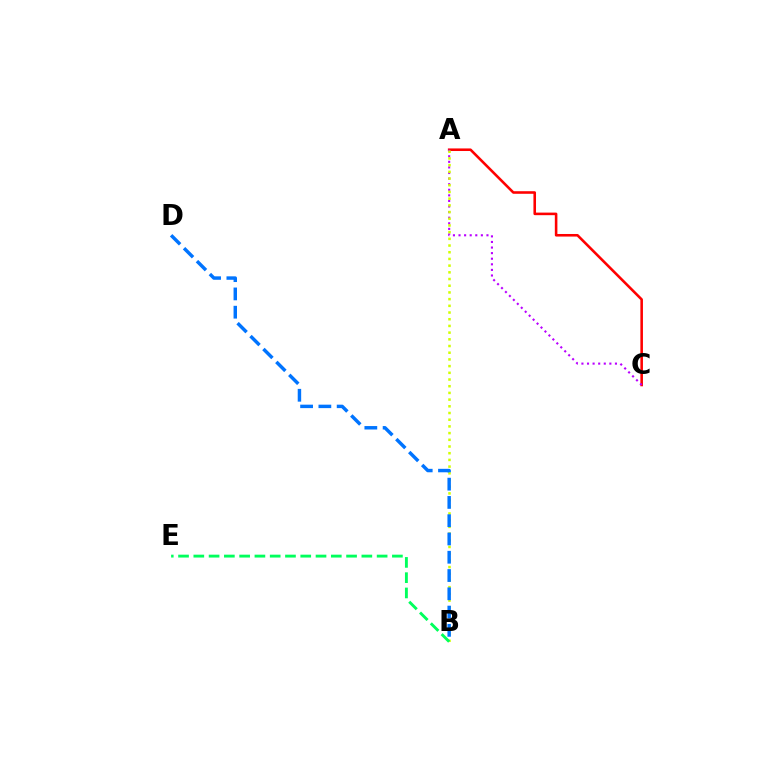{('A', 'C'): [{'color': '#ff0000', 'line_style': 'solid', 'thickness': 1.86}, {'color': '#b900ff', 'line_style': 'dotted', 'thickness': 1.52}], ('A', 'B'): [{'color': '#d1ff00', 'line_style': 'dotted', 'thickness': 1.82}], ('B', 'D'): [{'color': '#0074ff', 'line_style': 'dashed', 'thickness': 2.48}], ('B', 'E'): [{'color': '#00ff5c', 'line_style': 'dashed', 'thickness': 2.08}]}